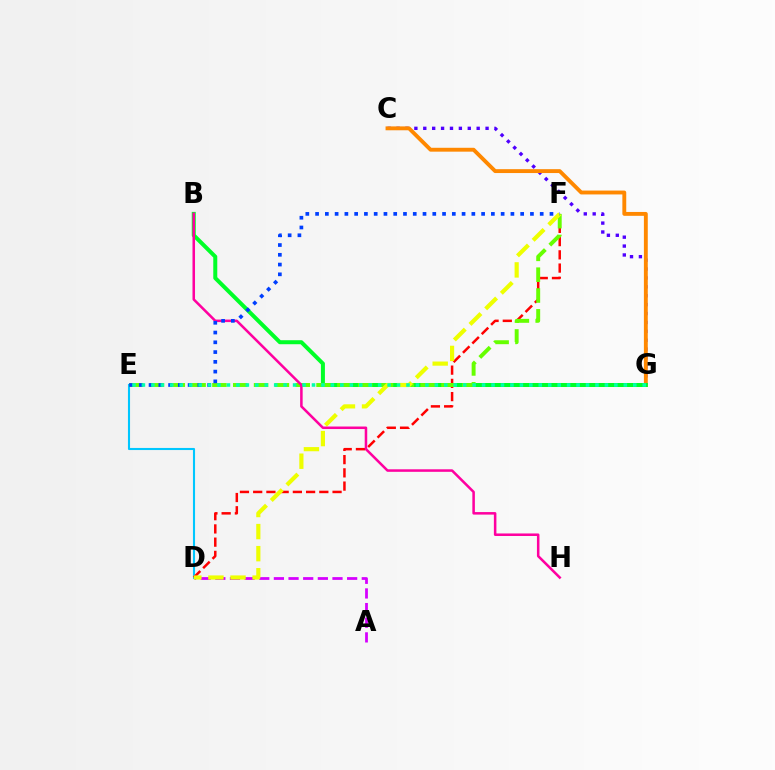{('C', 'G'): [{'color': '#4f00ff', 'line_style': 'dotted', 'thickness': 2.42}, {'color': '#ff8800', 'line_style': 'solid', 'thickness': 2.79}], ('D', 'E'): [{'color': '#00c7ff', 'line_style': 'solid', 'thickness': 1.51}], ('A', 'D'): [{'color': '#d600ff', 'line_style': 'dashed', 'thickness': 1.99}], ('D', 'F'): [{'color': '#ff0000', 'line_style': 'dashed', 'thickness': 1.8}, {'color': '#eeff00', 'line_style': 'dashed', 'thickness': 3.0}], ('B', 'G'): [{'color': '#00ff27', 'line_style': 'solid', 'thickness': 2.88}], ('E', 'F'): [{'color': '#66ff00', 'line_style': 'dashed', 'thickness': 2.83}, {'color': '#003fff', 'line_style': 'dotted', 'thickness': 2.65}], ('B', 'H'): [{'color': '#ff00a0', 'line_style': 'solid', 'thickness': 1.82}], ('E', 'G'): [{'color': '#00ffaf', 'line_style': 'dotted', 'thickness': 2.57}]}